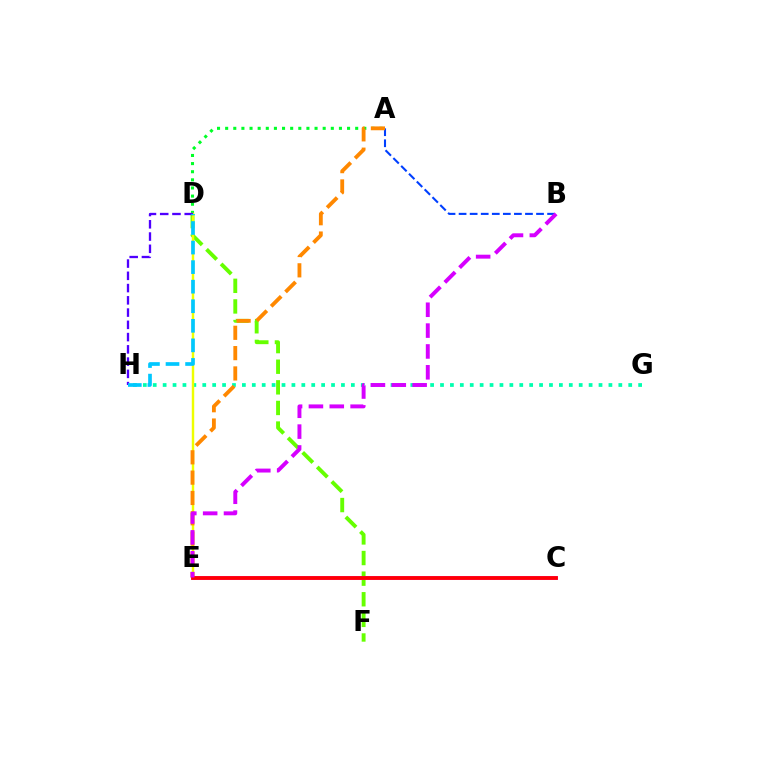{('A', 'D'): [{'color': '#00ff27', 'line_style': 'dotted', 'thickness': 2.21}], ('A', 'B'): [{'color': '#003fff', 'line_style': 'dashed', 'thickness': 1.5}], ('G', 'H'): [{'color': '#00ffaf', 'line_style': 'dotted', 'thickness': 2.69}], ('D', 'F'): [{'color': '#66ff00', 'line_style': 'dashed', 'thickness': 2.8}], ('D', 'E'): [{'color': '#eeff00', 'line_style': 'solid', 'thickness': 1.76}], ('A', 'E'): [{'color': '#ff8800', 'line_style': 'dashed', 'thickness': 2.76}], ('D', 'H'): [{'color': '#4f00ff', 'line_style': 'dashed', 'thickness': 1.66}, {'color': '#00c7ff', 'line_style': 'dashed', 'thickness': 2.66}], ('C', 'E'): [{'color': '#ff00a0', 'line_style': 'solid', 'thickness': 2.76}, {'color': '#ff0000', 'line_style': 'solid', 'thickness': 2.57}], ('B', 'E'): [{'color': '#d600ff', 'line_style': 'dashed', 'thickness': 2.83}]}